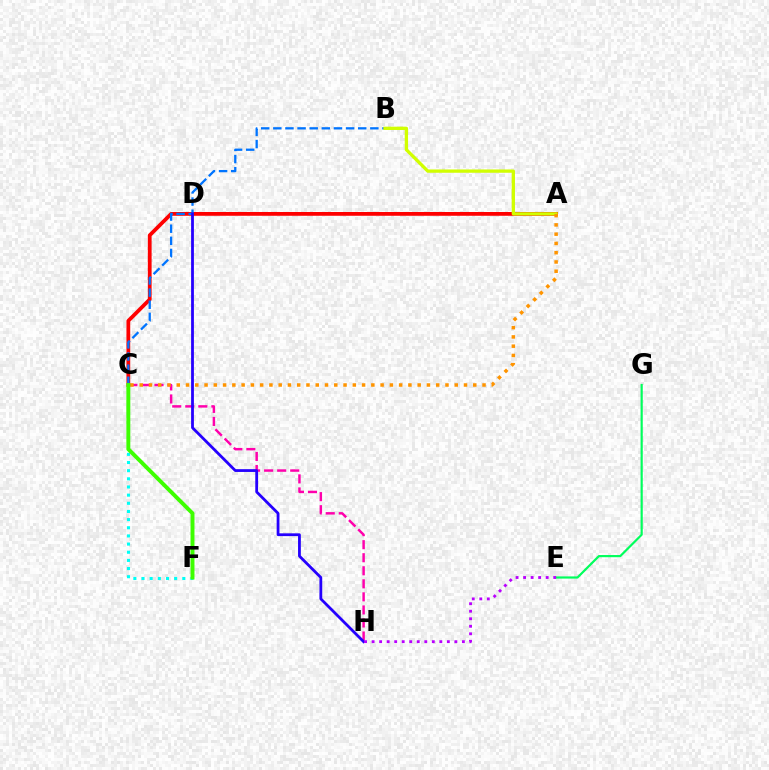{('C', 'F'): [{'color': '#00fff6', 'line_style': 'dotted', 'thickness': 2.22}, {'color': '#3dff00', 'line_style': 'solid', 'thickness': 2.83}], ('E', 'G'): [{'color': '#00ff5c', 'line_style': 'solid', 'thickness': 1.57}], ('A', 'C'): [{'color': '#ff0000', 'line_style': 'solid', 'thickness': 2.72}, {'color': '#ff9400', 'line_style': 'dotted', 'thickness': 2.52}], ('C', 'H'): [{'color': '#ff00ac', 'line_style': 'dashed', 'thickness': 1.77}], ('B', 'C'): [{'color': '#0074ff', 'line_style': 'dashed', 'thickness': 1.65}], ('D', 'H'): [{'color': '#2500ff', 'line_style': 'solid', 'thickness': 2.01}], ('A', 'B'): [{'color': '#d1ff00', 'line_style': 'solid', 'thickness': 2.38}], ('E', 'H'): [{'color': '#b900ff', 'line_style': 'dotted', 'thickness': 2.04}]}